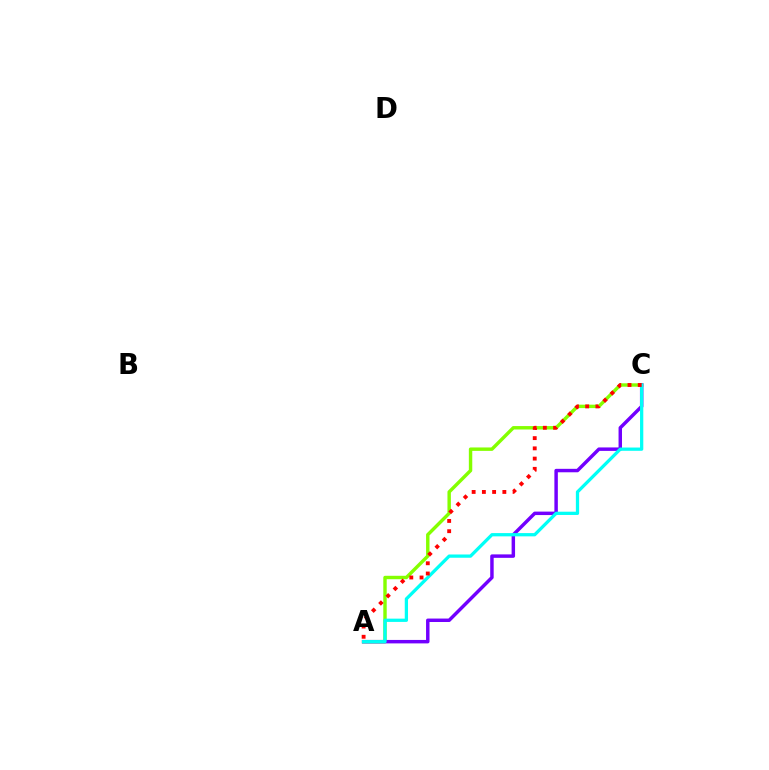{('A', 'C'): [{'color': '#84ff00', 'line_style': 'solid', 'thickness': 2.46}, {'color': '#7200ff', 'line_style': 'solid', 'thickness': 2.49}, {'color': '#00fff6', 'line_style': 'solid', 'thickness': 2.35}, {'color': '#ff0000', 'line_style': 'dotted', 'thickness': 2.78}]}